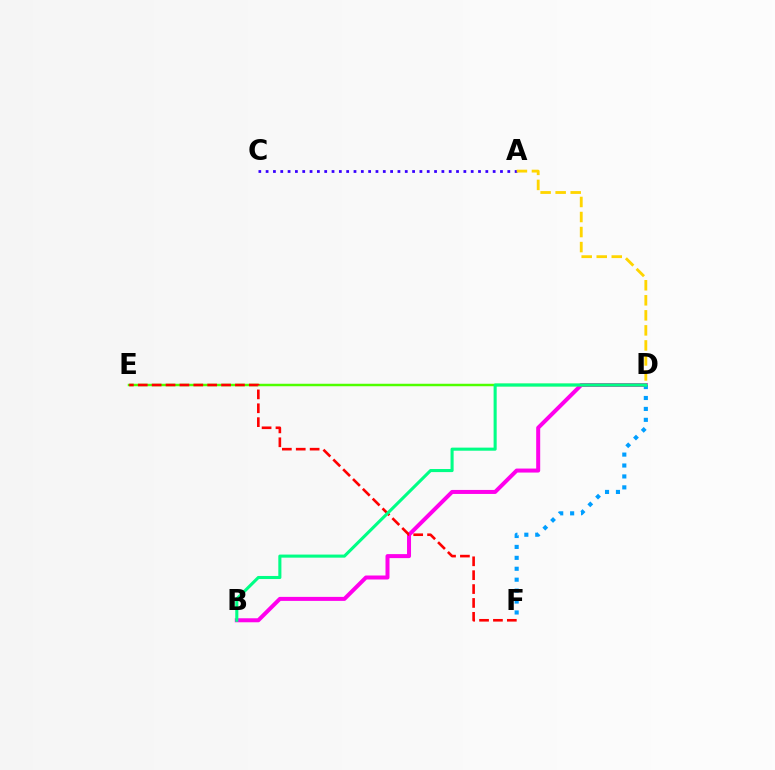{('B', 'D'): [{'color': '#ff00ed', 'line_style': 'solid', 'thickness': 2.88}, {'color': '#00ff86', 'line_style': 'solid', 'thickness': 2.22}], ('D', 'F'): [{'color': '#009eff', 'line_style': 'dotted', 'thickness': 2.97}], ('D', 'E'): [{'color': '#4fff00', 'line_style': 'solid', 'thickness': 1.78}], ('A', 'C'): [{'color': '#3700ff', 'line_style': 'dotted', 'thickness': 1.99}], ('E', 'F'): [{'color': '#ff0000', 'line_style': 'dashed', 'thickness': 1.89}], ('A', 'D'): [{'color': '#ffd500', 'line_style': 'dashed', 'thickness': 2.04}]}